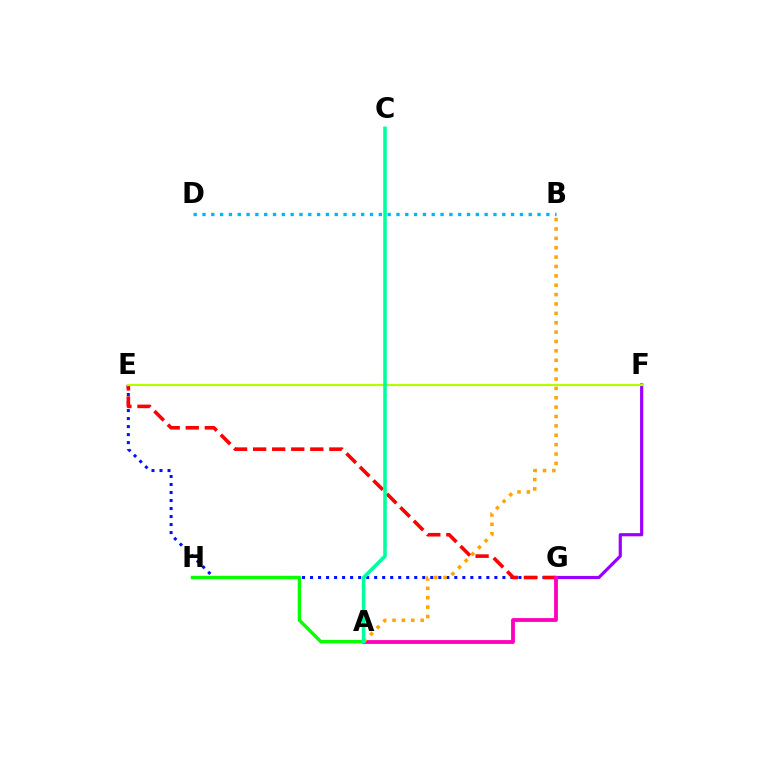{('E', 'G'): [{'color': '#0010ff', 'line_style': 'dotted', 'thickness': 2.18}, {'color': '#ff0000', 'line_style': 'dashed', 'thickness': 2.59}], ('F', 'G'): [{'color': '#9b00ff', 'line_style': 'solid', 'thickness': 2.29}], ('A', 'H'): [{'color': '#08ff00', 'line_style': 'solid', 'thickness': 2.45}], ('A', 'G'): [{'color': '#ff00bd', 'line_style': 'solid', 'thickness': 2.75}], ('A', 'B'): [{'color': '#ffa500', 'line_style': 'dotted', 'thickness': 2.55}], ('B', 'D'): [{'color': '#00b5ff', 'line_style': 'dotted', 'thickness': 2.4}], ('E', 'F'): [{'color': '#b3ff00', 'line_style': 'solid', 'thickness': 1.56}], ('A', 'C'): [{'color': '#00ff9d', 'line_style': 'solid', 'thickness': 2.57}]}